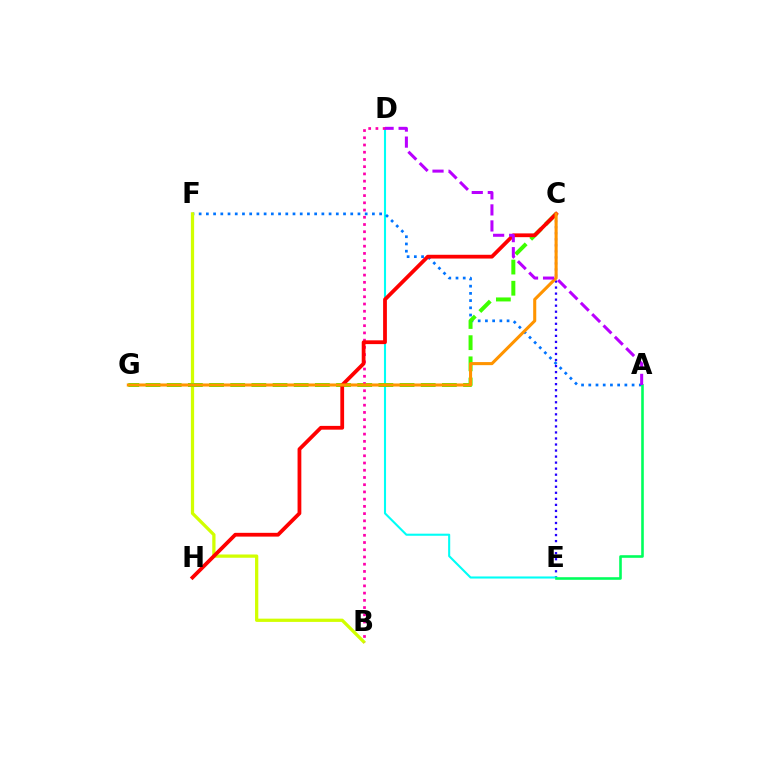{('C', 'E'): [{'color': '#2500ff', 'line_style': 'dotted', 'thickness': 1.64}], ('D', 'E'): [{'color': '#00fff6', 'line_style': 'solid', 'thickness': 1.51}], ('A', 'F'): [{'color': '#0074ff', 'line_style': 'dotted', 'thickness': 1.96}], ('B', 'F'): [{'color': '#d1ff00', 'line_style': 'solid', 'thickness': 2.35}], ('C', 'G'): [{'color': '#3dff00', 'line_style': 'dashed', 'thickness': 2.88}, {'color': '#ff9400', 'line_style': 'solid', 'thickness': 2.21}], ('B', 'D'): [{'color': '#ff00ac', 'line_style': 'dotted', 'thickness': 1.96}], ('C', 'H'): [{'color': '#ff0000', 'line_style': 'solid', 'thickness': 2.72}], ('A', 'E'): [{'color': '#00ff5c', 'line_style': 'solid', 'thickness': 1.88}], ('A', 'D'): [{'color': '#b900ff', 'line_style': 'dashed', 'thickness': 2.18}]}